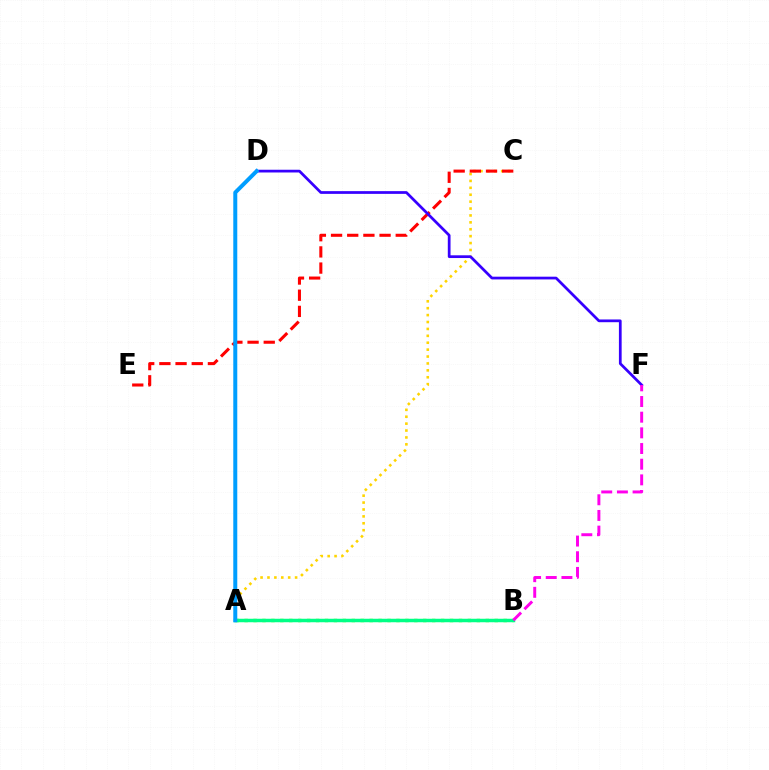{('A', 'C'): [{'color': '#ffd500', 'line_style': 'dotted', 'thickness': 1.88}], ('C', 'E'): [{'color': '#ff0000', 'line_style': 'dashed', 'thickness': 2.2}], ('A', 'B'): [{'color': '#4fff00', 'line_style': 'dotted', 'thickness': 2.43}, {'color': '#00ff86', 'line_style': 'solid', 'thickness': 2.51}], ('D', 'F'): [{'color': '#3700ff', 'line_style': 'solid', 'thickness': 1.97}], ('B', 'F'): [{'color': '#ff00ed', 'line_style': 'dashed', 'thickness': 2.13}], ('A', 'D'): [{'color': '#009eff', 'line_style': 'solid', 'thickness': 2.87}]}